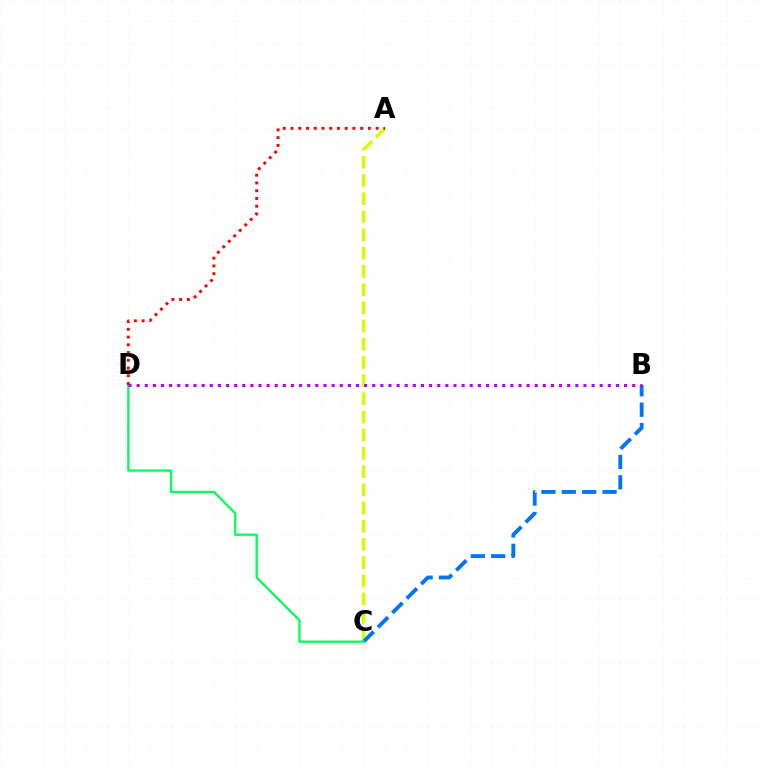{('A', 'C'): [{'color': '#d1ff00', 'line_style': 'dashed', 'thickness': 2.47}], ('B', 'C'): [{'color': '#0074ff', 'line_style': 'dashed', 'thickness': 2.77}], ('C', 'D'): [{'color': '#00ff5c', 'line_style': 'solid', 'thickness': 1.65}], ('A', 'D'): [{'color': '#ff0000', 'line_style': 'dotted', 'thickness': 2.1}], ('B', 'D'): [{'color': '#b900ff', 'line_style': 'dotted', 'thickness': 2.21}]}